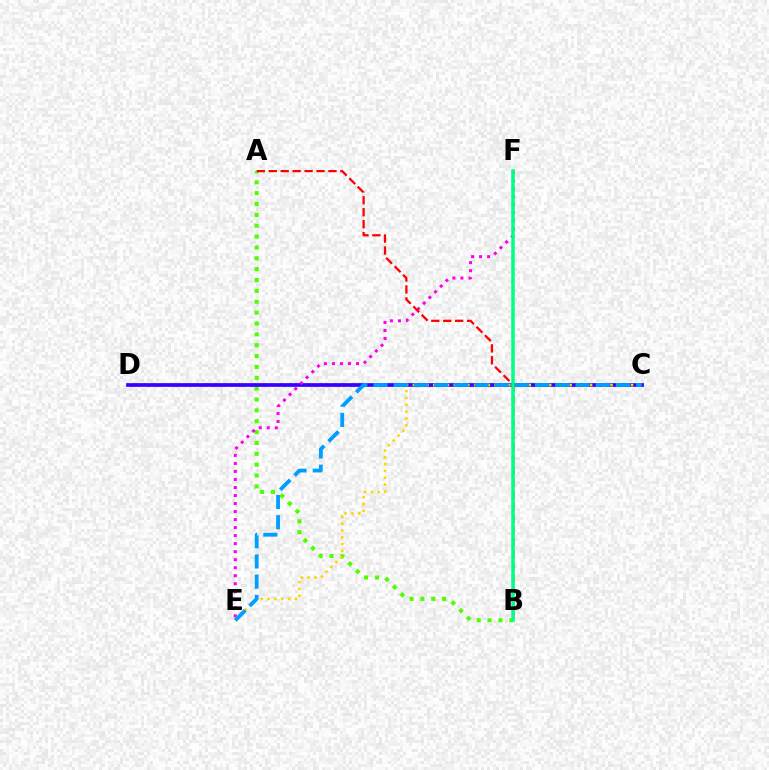{('A', 'B'): [{'color': '#4fff00', 'line_style': 'dotted', 'thickness': 2.95}, {'color': '#ff0000', 'line_style': 'dashed', 'thickness': 1.62}], ('C', 'D'): [{'color': '#3700ff', 'line_style': 'solid', 'thickness': 2.68}], ('E', 'F'): [{'color': '#ff00ed', 'line_style': 'dotted', 'thickness': 2.18}], ('C', 'E'): [{'color': '#ffd500', 'line_style': 'dotted', 'thickness': 1.85}, {'color': '#009eff', 'line_style': 'dashed', 'thickness': 2.75}], ('B', 'F'): [{'color': '#00ff86', 'line_style': 'solid', 'thickness': 2.52}]}